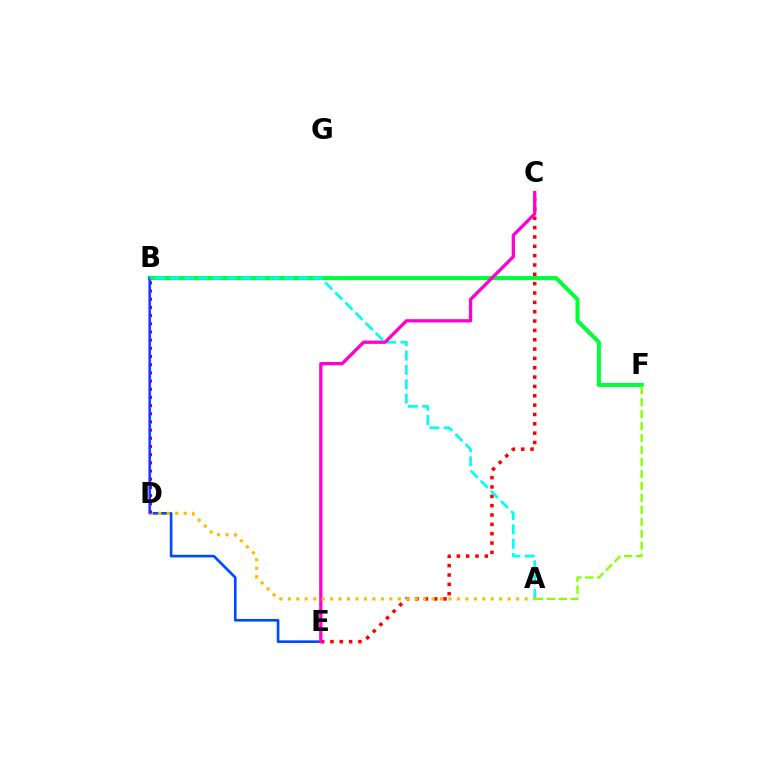{('B', 'F'): [{'color': '#00ff39', 'line_style': 'solid', 'thickness': 2.9}], ('C', 'E'): [{'color': '#ff0000', 'line_style': 'dotted', 'thickness': 2.54}, {'color': '#ff00cf', 'line_style': 'solid', 'thickness': 2.37}], ('B', 'E'): [{'color': '#004bff', 'line_style': 'solid', 'thickness': 1.91}], ('A', 'B'): [{'color': '#00fff6', 'line_style': 'dashed', 'thickness': 1.94}], ('A', 'F'): [{'color': '#84ff00', 'line_style': 'dashed', 'thickness': 1.62}], ('A', 'D'): [{'color': '#ffbd00', 'line_style': 'dotted', 'thickness': 2.3}], ('B', 'D'): [{'color': '#7200ff', 'line_style': 'dotted', 'thickness': 2.22}]}